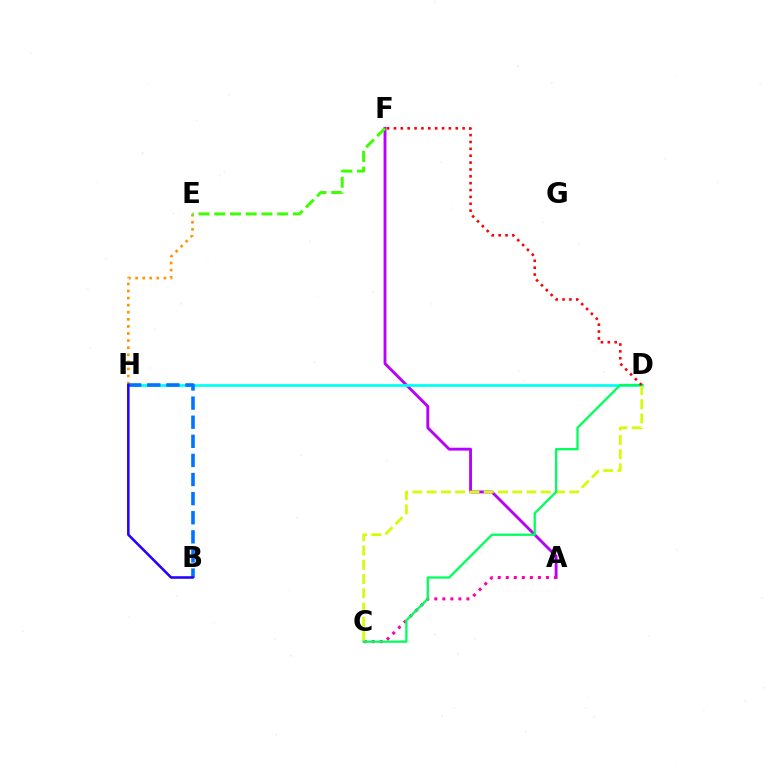{('A', 'F'): [{'color': '#b900ff', 'line_style': 'solid', 'thickness': 2.06}], ('D', 'H'): [{'color': '#00fff6', 'line_style': 'solid', 'thickness': 1.98}], ('A', 'C'): [{'color': '#ff00ac', 'line_style': 'dotted', 'thickness': 2.18}], ('C', 'D'): [{'color': '#d1ff00', 'line_style': 'dashed', 'thickness': 1.94}, {'color': '#00ff5c', 'line_style': 'solid', 'thickness': 1.65}], ('E', 'H'): [{'color': '#ff9400', 'line_style': 'dotted', 'thickness': 1.92}], ('B', 'H'): [{'color': '#0074ff', 'line_style': 'dashed', 'thickness': 2.6}, {'color': '#2500ff', 'line_style': 'solid', 'thickness': 1.84}], ('E', 'F'): [{'color': '#3dff00', 'line_style': 'dashed', 'thickness': 2.14}], ('D', 'F'): [{'color': '#ff0000', 'line_style': 'dotted', 'thickness': 1.87}]}